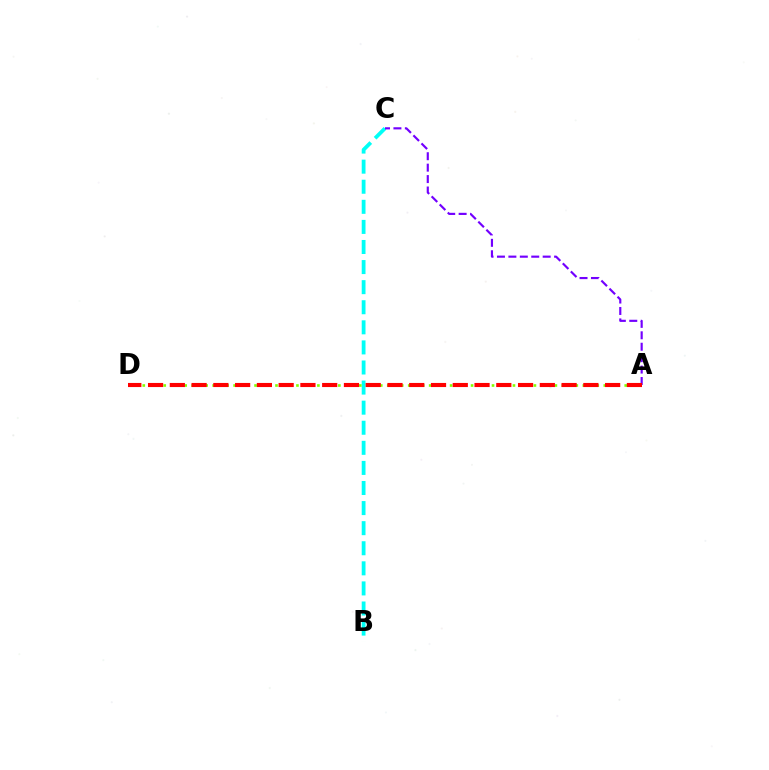{('B', 'C'): [{'color': '#00fff6', 'line_style': 'dashed', 'thickness': 2.73}], ('A', 'C'): [{'color': '#7200ff', 'line_style': 'dashed', 'thickness': 1.55}], ('A', 'D'): [{'color': '#84ff00', 'line_style': 'dotted', 'thickness': 1.9}, {'color': '#ff0000', 'line_style': 'dashed', 'thickness': 2.96}]}